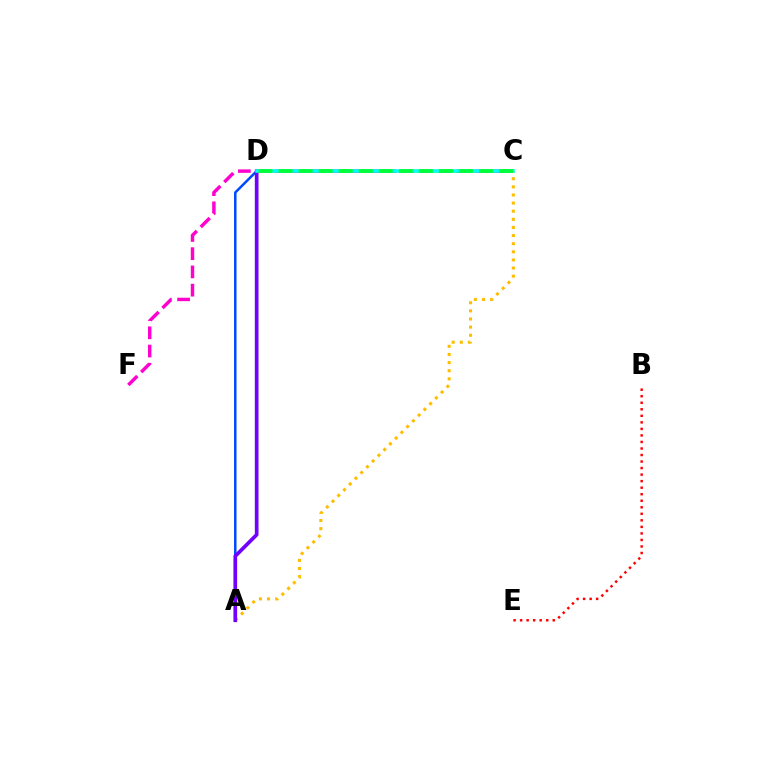{('A', 'C'): [{'color': '#ffbd00', 'line_style': 'dotted', 'thickness': 2.21}], ('B', 'E'): [{'color': '#ff0000', 'line_style': 'dotted', 'thickness': 1.77}], ('A', 'D'): [{'color': '#004bff', 'line_style': 'solid', 'thickness': 1.81}, {'color': '#7200ff', 'line_style': 'solid', 'thickness': 2.66}], ('C', 'D'): [{'color': '#84ff00', 'line_style': 'dashed', 'thickness': 2.16}, {'color': '#00fff6', 'line_style': 'solid', 'thickness': 2.56}, {'color': '#00ff39', 'line_style': 'dashed', 'thickness': 2.72}], ('C', 'F'): [{'color': '#ff00cf', 'line_style': 'dashed', 'thickness': 2.48}]}